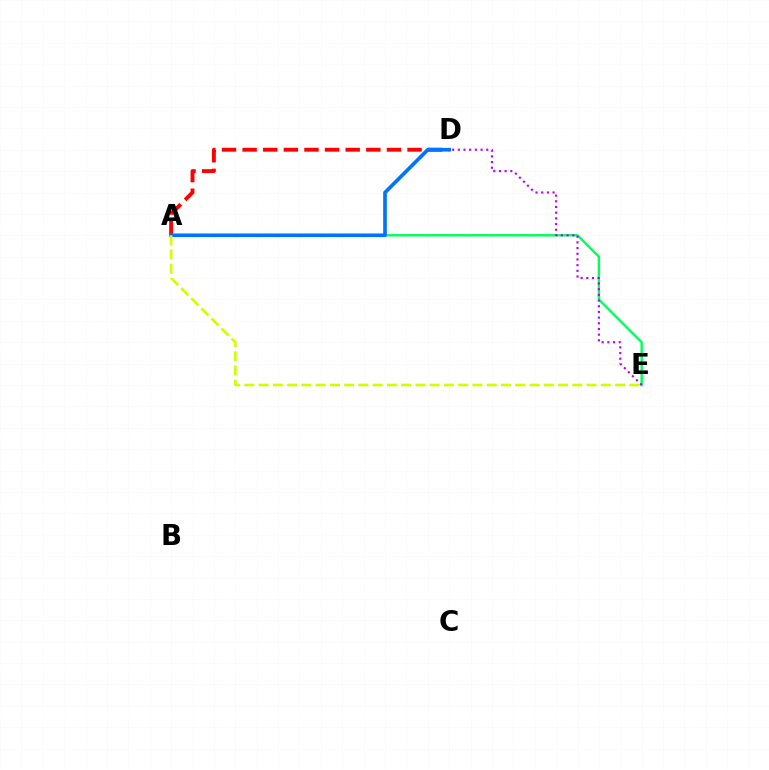{('A', 'D'): [{'color': '#ff0000', 'line_style': 'dashed', 'thickness': 2.8}, {'color': '#0074ff', 'line_style': 'solid', 'thickness': 2.64}], ('A', 'E'): [{'color': '#00ff5c', 'line_style': 'solid', 'thickness': 1.74}, {'color': '#d1ff00', 'line_style': 'dashed', 'thickness': 1.94}], ('D', 'E'): [{'color': '#b900ff', 'line_style': 'dotted', 'thickness': 1.54}]}